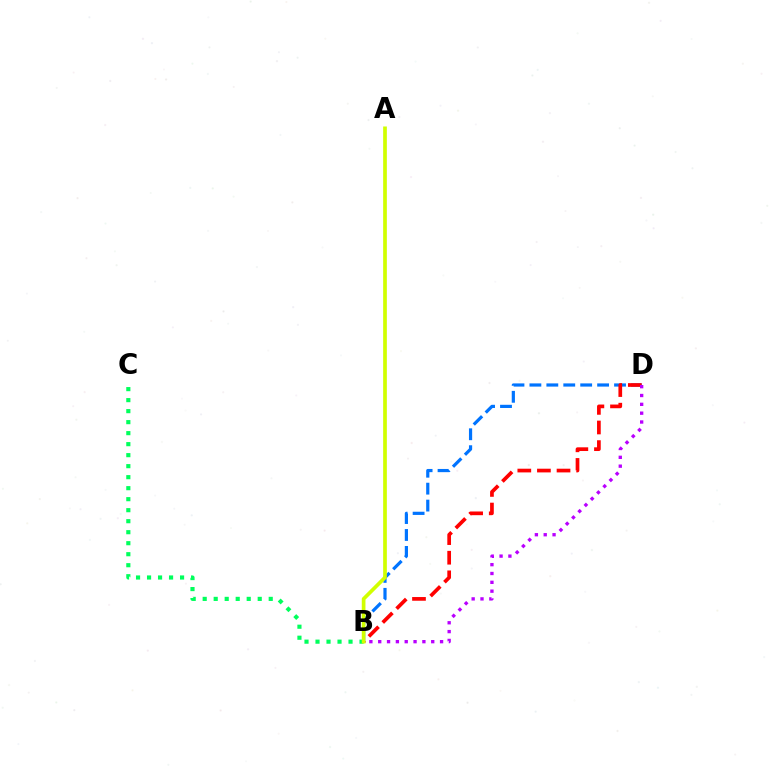{('B', 'D'): [{'color': '#0074ff', 'line_style': 'dashed', 'thickness': 2.3}, {'color': '#ff0000', 'line_style': 'dashed', 'thickness': 2.66}, {'color': '#b900ff', 'line_style': 'dotted', 'thickness': 2.4}], ('B', 'C'): [{'color': '#00ff5c', 'line_style': 'dotted', 'thickness': 2.99}], ('A', 'B'): [{'color': '#d1ff00', 'line_style': 'solid', 'thickness': 2.66}]}